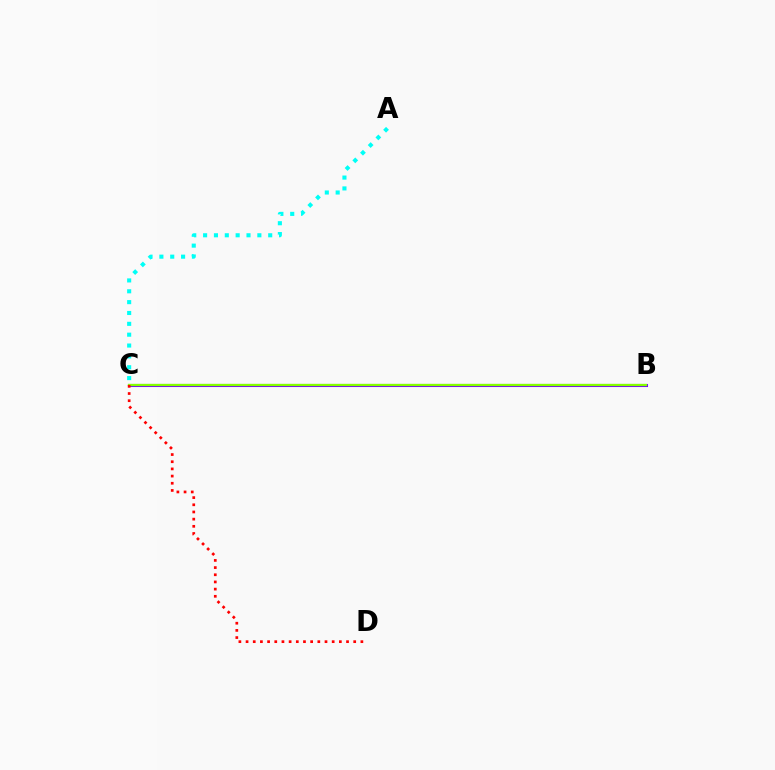{('B', 'C'): [{'color': '#7200ff', 'line_style': 'solid', 'thickness': 2.21}, {'color': '#84ff00', 'line_style': 'solid', 'thickness': 1.65}], ('A', 'C'): [{'color': '#00fff6', 'line_style': 'dotted', 'thickness': 2.95}], ('C', 'D'): [{'color': '#ff0000', 'line_style': 'dotted', 'thickness': 1.95}]}